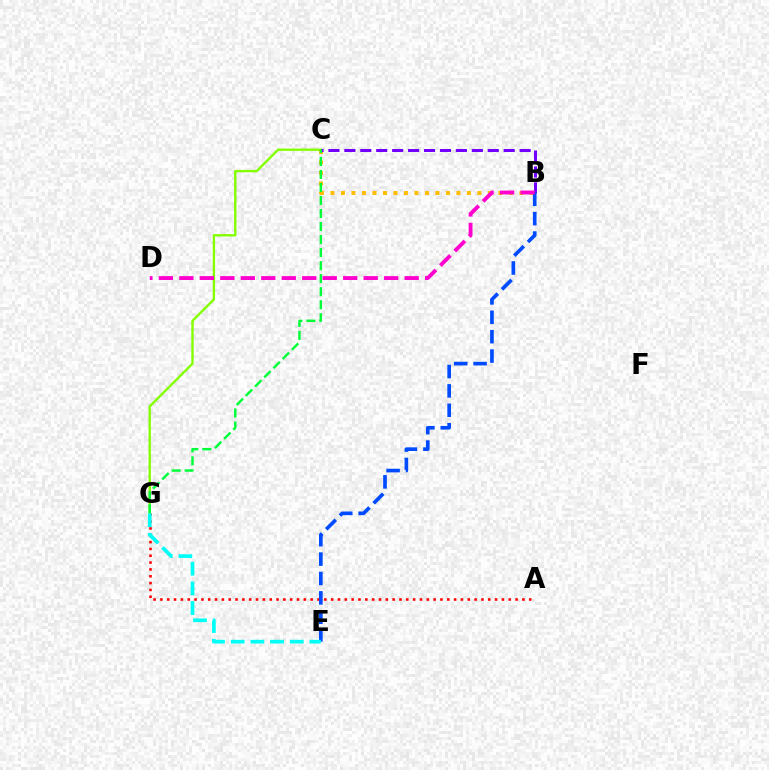{('A', 'G'): [{'color': '#ff0000', 'line_style': 'dotted', 'thickness': 1.86}], ('C', 'G'): [{'color': '#84ff00', 'line_style': 'solid', 'thickness': 1.72}, {'color': '#00ff39', 'line_style': 'dashed', 'thickness': 1.77}], ('B', 'C'): [{'color': '#ffbd00', 'line_style': 'dotted', 'thickness': 2.85}, {'color': '#7200ff', 'line_style': 'dashed', 'thickness': 2.16}], ('B', 'E'): [{'color': '#004bff', 'line_style': 'dashed', 'thickness': 2.63}], ('B', 'D'): [{'color': '#ff00cf', 'line_style': 'dashed', 'thickness': 2.78}], ('E', 'G'): [{'color': '#00fff6', 'line_style': 'dashed', 'thickness': 2.67}]}